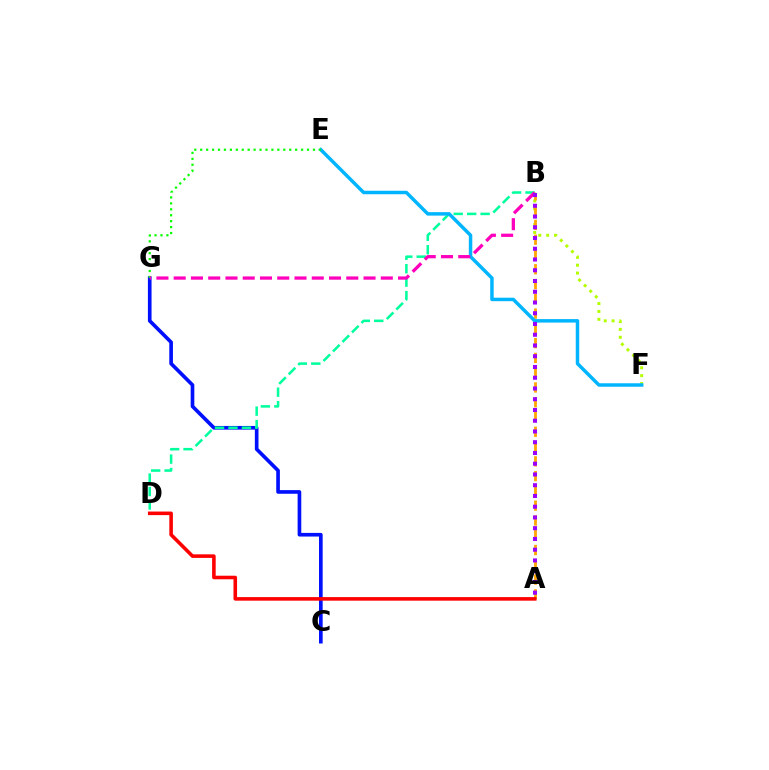{('B', 'F'): [{'color': '#b3ff00', 'line_style': 'dotted', 'thickness': 2.14}], ('C', 'G'): [{'color': '#0010ff', 'line_style': 'solid', 'thickness': 2.63}], ('B', 'D'): [{'color': '#00ff9d', 'line_style': 'dashed', 'thickness': 1.83}], ('A', 'B'): [{'color': '#ffa500', 'line_style': 'dashed', 'thickness': 2.01}, {'color': '#9b00ff', 'line_style': 'dotted', 'thickness': 2.92}], ('A', 'D'): [{'color': '#ff0000', 'line_style': 'solid', 'thickness': 2.57}], ('E', 'F'): [{'color': '#00b5ff', 'line_style': 'solid', 'thickness': 2.5}], ('E', 'G'): [{'color': '#08ff00', 'line_style': 'dotted', 'thickness': 1.61}], ('B', 'G'): [{'color': '#ff00bd', 'line_style': 'dashed', 'thickness': 2.34}]}